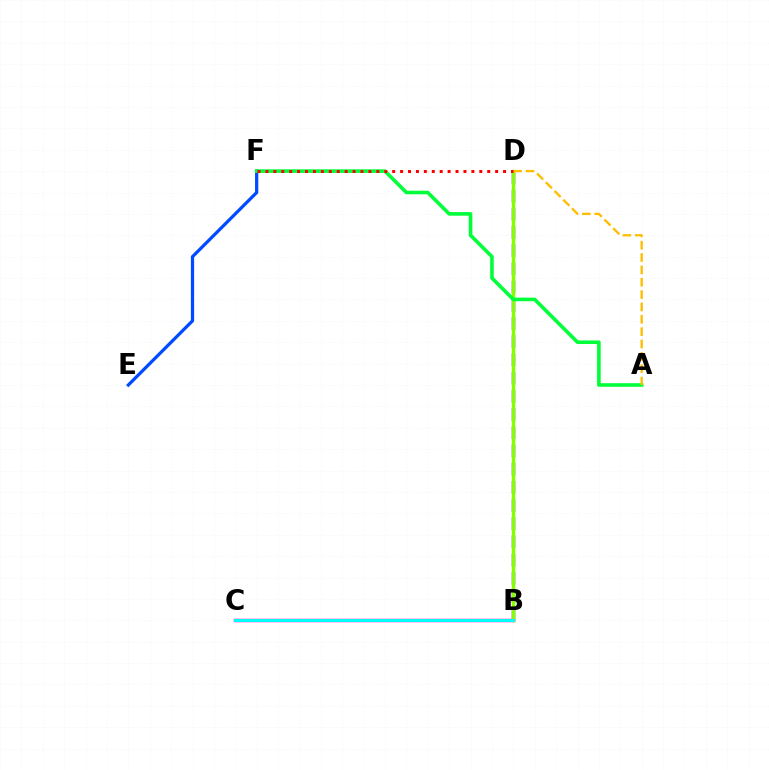{('E', 'F'): [{'color': '#004bff', 'line_style': 'solid', 'thickness': 2.33}], ('B', 'D'): [{'color': '#7200ff', 'line_style': 'dashed', 'thickness': 2.47}, {'color': '#84ff00', 'line_style': 'solid', 'thickness': 2.47}], ('B', 'C'): [{'color': '#ff00cf', 'line_style': 'solid', 'thickness': 2.5}, {'color': '#00fff6', 'line_style': 'solid', 'thickness': 2.13}], ('A', 'F'): [{'color': '#00ff39', 'line_style': 'solid', 'thickness': 2.59}], ('A', 'D'): [{'color': '#ffbd00', 'line_style': 'dashed', 'thickness': 1.68}], ('D', 'F'): [{'color': '#ff0000', 'line_style': 'dotted', 'thickness': 2.15}]}